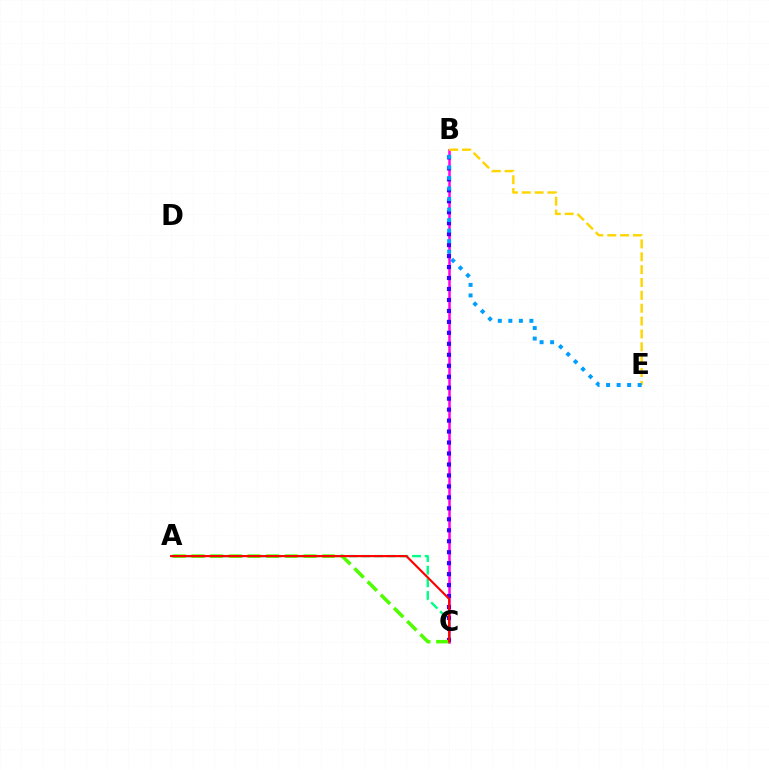{('B', 'C'): [{'color': '#ff00ed', 'line_style': 'solid', 'thickness': 1.81}, {'color': '#3700ff', 'line_style': 'dotted', 'thickness': 2.98}], ('B', 'E'): [{'color': '#ffd500', 'line_style': 'dashed', 'thickness': 1.75}, {'color': '#009eff', 'line_style': 'dotted', 'thickness': 2.86}], ('A', 'C'): [{'color': '#00ff86', 'line_style': 'dashed', 'thickness': 1.72}, {'color': '#4fff00', 'line_style': 'dashed', 'thickness': 2.54}, {'color': '#ff0000', 'line_style': 'solid', 'thickness': 1.55}]}